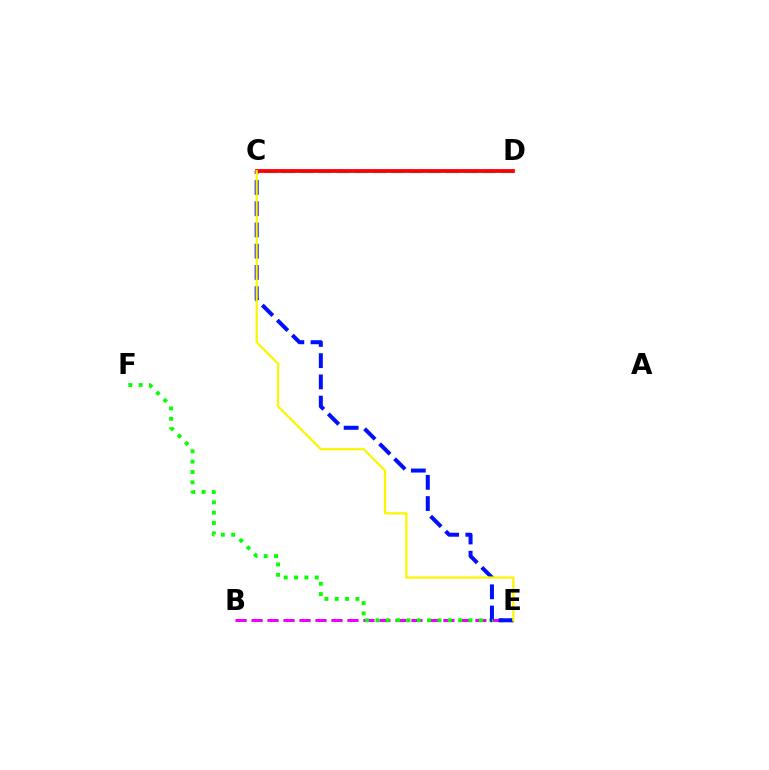{('B', 'E'): [{'color': '#ee00ff', 'line_style': 'dashed', 'thickness': 2.17}], ('E', 'F'): [{'color': '#08ff00', 'line_style': 'dotted', 'thickness': 2.81}], ('C', 'E'): [{'color': '#0010ff', 'line_style': 'dashed', 'thickness': 2.88}, {'color': '#fcf500', 'line_style': 'solid', 'thickness': 1.61}], ('C', 'D'): [{'color': '#00fff6', 'line_style': 'dashed', 'thickness': 2.48}, {'color': '#ff0000', 'line_style': 'solid', 'thickness': 2.74}]}